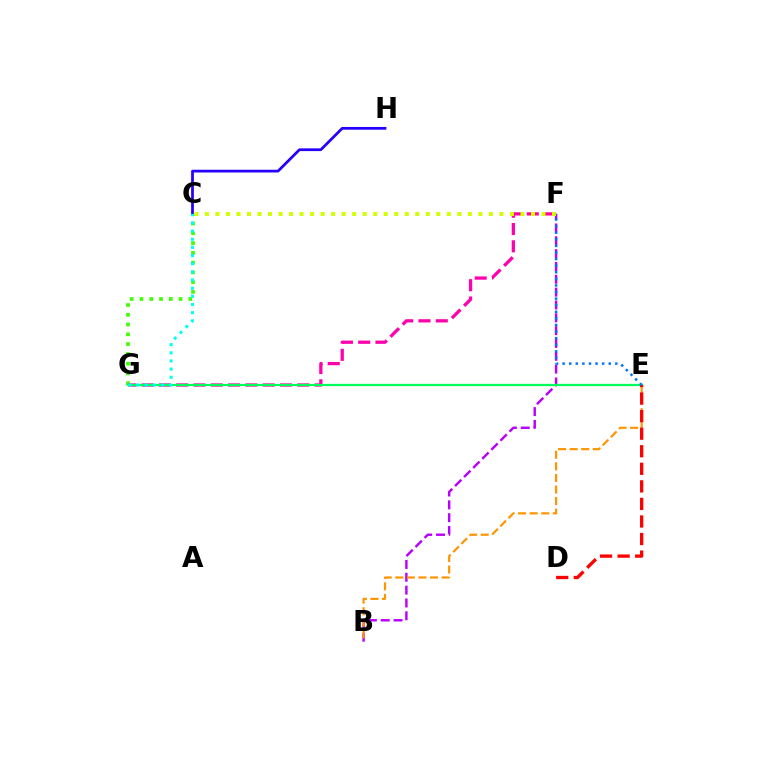{('C', 'H'): [{'color': '#2500ff', 'line_style': 'solid', 'thickness': 1.98}], ('B', 'F'): [{'color': '#b900ff', 'line_style': 'dashed', 'thickness': 1.74}], ('C', 'G'): [{'color': '#3dff00', 'line_style': 'dotted', 'thickness': 2.65}, {'color': '#00fff6', 'line_style': 'dotted', 'thickness': 2.22}], ('F', 'G'): [{'color': '#ff00ac', 'line_style': 'dashed', 'thickness': 2.35}], ('E', 'G'): [{'color': '#00ff5c', 'line_style': 'solid', 'thickness': 1.63}], ('C', 'F'): [{'color': '#d1ff00', 'line_style': 'dotted', 'thickness': 2.86}], ('B', 'E'): [{'color': '#ff9400', 'line_style': 'dashed', 'thickness': 1.57}], ('D', 'E'): [{'color': '#ff0000', 'line_style': 'dashed', 'thickness': 2.39}], ('E', 'F'): [{'color': '#0074ff', 'line_style': 'dotted', 'thickness': 1.79}]}